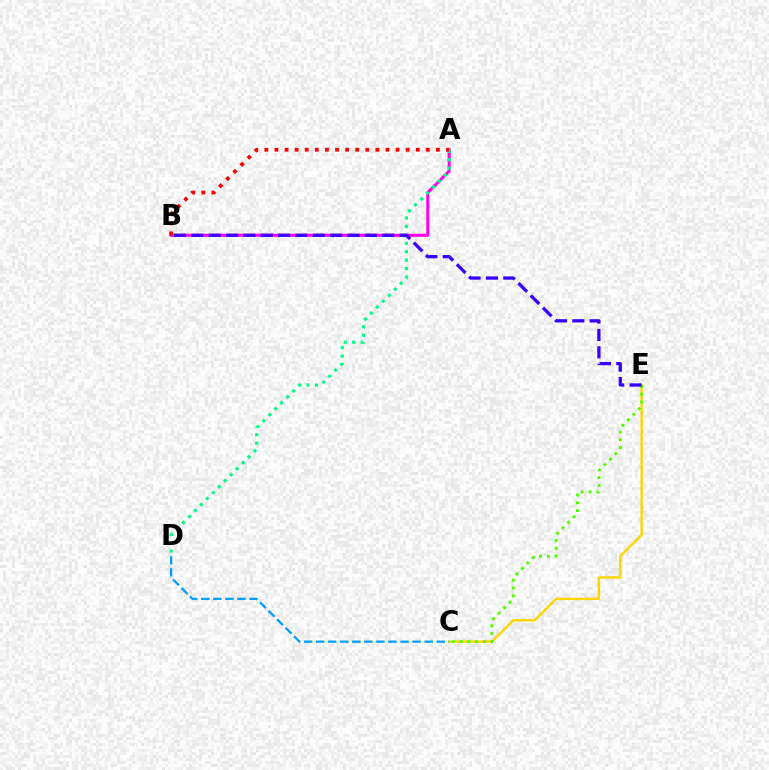{('C', 'E'): [{'color': '#ffd500', 'line_style': 'solid', 'thickness': 1.73}, {'color': '#4fff00', 'line_style': 'dotted', 'thickness': 2.11}], ('C', 'D'): [{'color': '#009eff', 'line_style': 'dashed', 'thickness': 1.64}], ('A', 'B'): [{'color': '#ff00ed', 'line_style': 'solid', 'thickness': 2.19}, {'color': '#ff0000', 'line_style': 'dotted', 'thickness': 2.74}], ('A', 'D'): [{'color': '#00ff86', 'line_style': 'dotted', 'thickness': 2.29}], ('B', 'E'): [{'color': '#3700ff', 'line_style': 'dashed', 'thickness': 2.36}]}